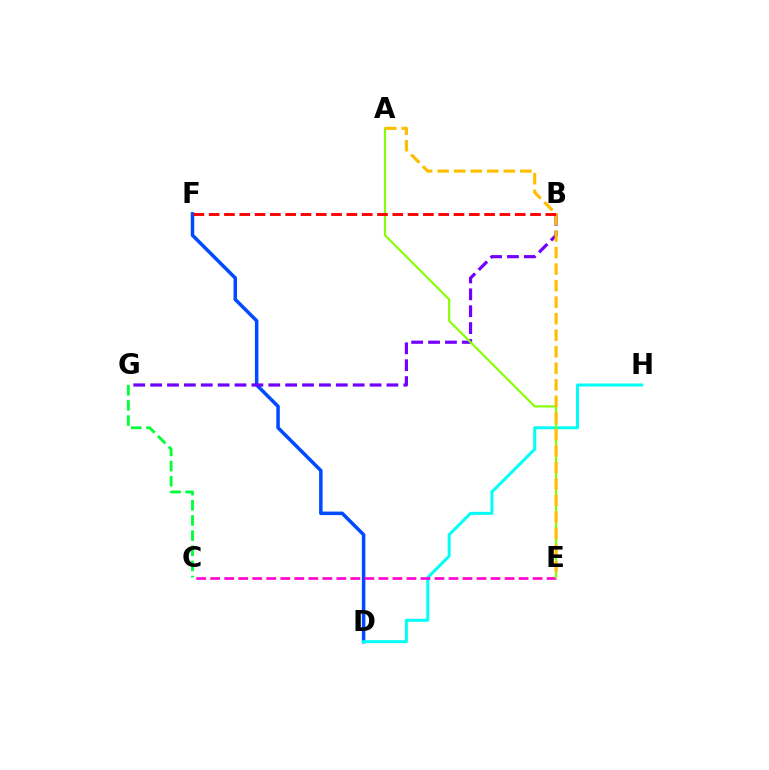{('D', 'F'): [{'color': '#004bff', 'line_style': 'solid', 'thickness': 2.53}], ('D', 'H'): [{'color': '#00fff6', 'line_style': 'solid', 'thickness': 2.17}], ('C', 'G'): [{'color': '#00ff39', 'line_style': 'dashed', 'thickness': 2.06}], ('C', 'E'): [{'color': '#ff00cf', 'line_style': 'dashed', 'thickness': 1.9}], ('B', 'G'): [{'color': '#7200ff', 'line_style': 'dashed', 'thickness': 2.29}], ('A', 'E'): [{'color': '#84ff00', 'line_style': 'solid', 'thickness': 1.54}, {'color': '#ffbd00', 'line_style': 'dashed', 'thickness': 2.25}], ('B', 'F'): [{'color': '#ff0000', 'line_style': 'dashed', 'thickness': 2.08}]}